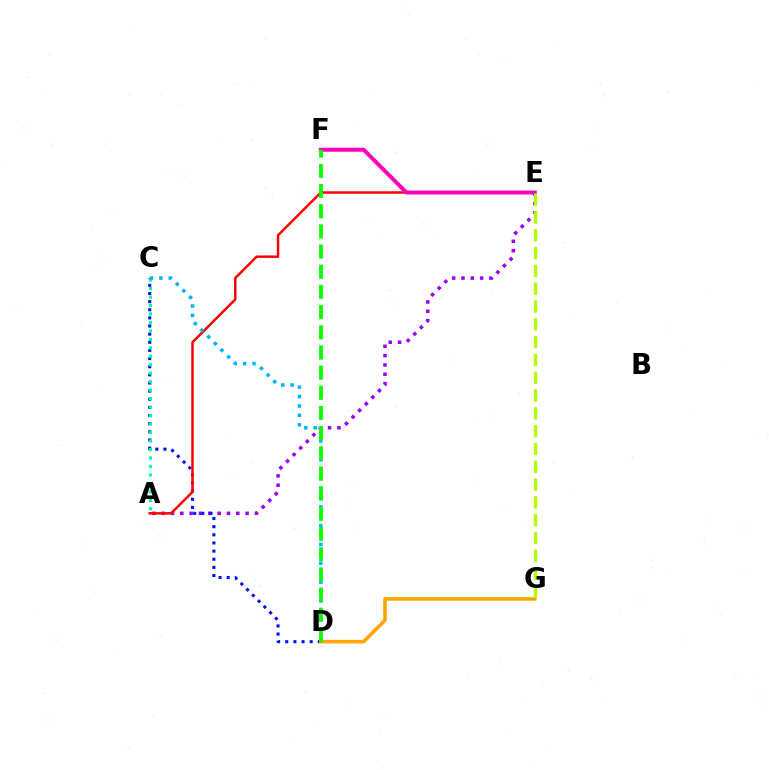{('A', 'E'): [{'color': '#9b00ff', 'line_style': 'dotted', 'thickness': 2.53}, {'color': '#ff0000', 'line_style': 'solid', 'thickness': 1.77}], ('C', 'D'): [{'color': '#0010ff', 'line_style': 'dotted', 'thickness': 2.21}, {'color': '#00b5ff', 'line_style': 'dotted', 'thickness': 2.56}], ('A', 'C'): [{'color': '#00ff9d', 'line_style': 'dotted', 'thickness': 2.3}], ('D', 'G'): [{'color': '#ffa500', 'line_style': 'solid', 'thickness': 2.61}], ('E', 'F'): [{'color': '#ff00bd', 'line_style': 'solid', 'thickness': 2.88}], ('E', 'G'): [{'color': '#b3ff00', 'line_style': 'dashed', 'thickness': 2.42}], ('D', 'F'): [{'color': '#08ff00', 'line_style': 'dashed', 'thickness': 2.74}]}